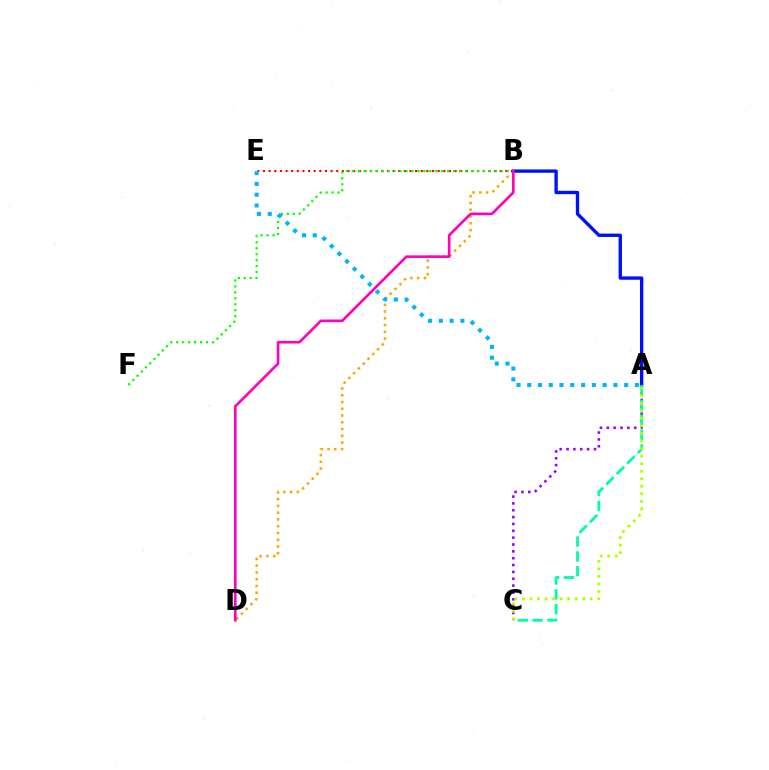{('B', 'D'): [{'color': '#ffa500', 'line_style': 'dotted', 'thickness': 1.84}, {'color': '#ff00bd', 'line_style': 'solid', 'thickness': 1.9}], ('A', 'C'): [{'color': '#9b00ff', 'line_style': 'dotted', 'thickness': 1.86}, {'color': '#00ff9d', 'line_style': 'dashed', 'thickness': 2.01}, {'color': '#b3ff00', 'line_style': 'dotted', 'thickness': 2.05}], ('A', 'B'): [{'color': '#0010ff', 'line_style': 'solid', 'thickness': 2.41}], ('B', 'E'): [{'color': '#ff0000', 'line_style': 'dotted', 'thickness': 1.53}], ('B', 'F'): [{'color': '#08ff00', 'line_style': 'dotted', 'thickness': 1.62}], ('A', 'E'): [{'color': '#00b5ff', 'line_style': 'dotted', 'thickness': 2.93}]}